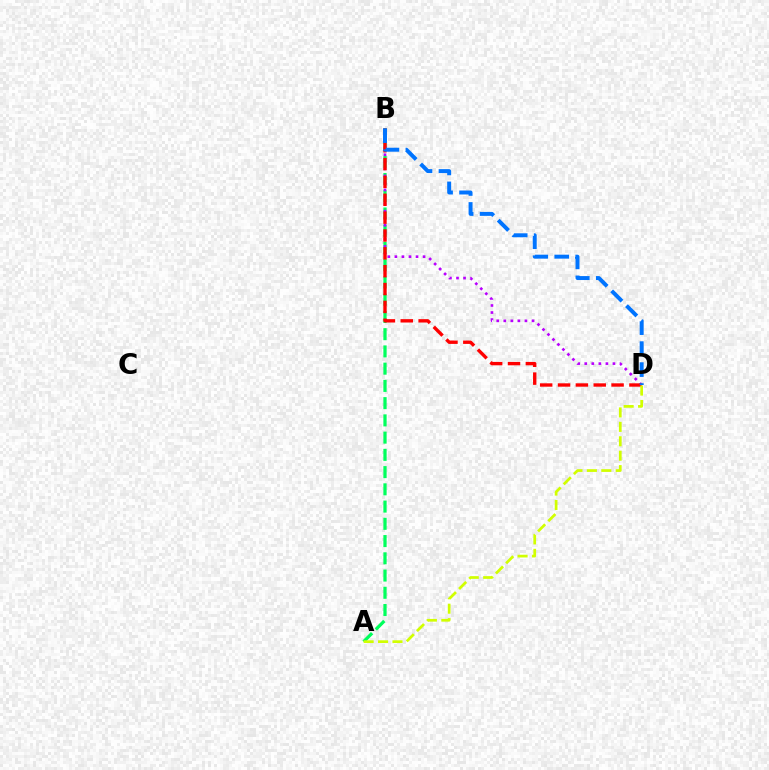{('A', 'B'): [{'color': '#00ff5c', 'line_style': 'dashed', 'thickness': 2.34}], ('B', 'D'): [{'color': '#b900ff', 'line_style': 'dotted', 'thickness': 1.92}, {'color': '#ff0000', 'line_style': 'dashed', 'thickness': 2.43}, {'color': '#0074ff', 'line_style': 'dashed', 'thickness': 2.85}], ('A', 'D'): [{'color': '#d1ff00', 'line_style': 'dashed', 'thickness': 1.96}]}